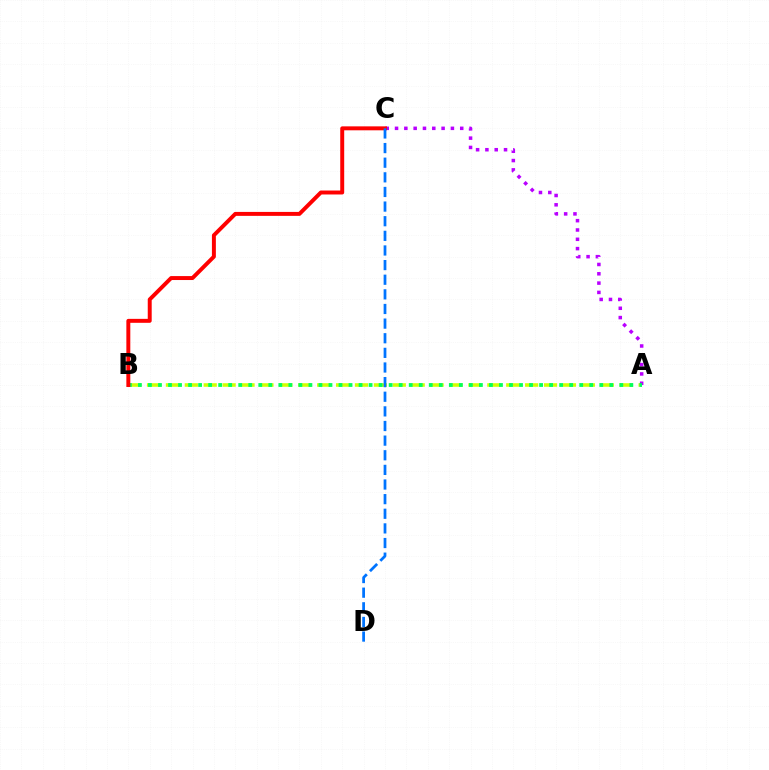{('A', 'B'): [{'color': '#d1ff00', 'line_style': 'dashed', 'thickness': 2.57}, {'color': '#00ff5c', 'line_style': 'dotted', 'thickness': 2.72}], ('A', 'C'): [{'color': '#b900ff', 'line_style': 'dotted', 'thickness': 2.53}], ('B', 'C'): [{'color': '#ff0000', 'line_style': 'solid', 'thickness': 2.84}], ('C', 'D'): [{'color': '#0074ff', 'line_style': 'dashed', 'thickness': 1.99}]}